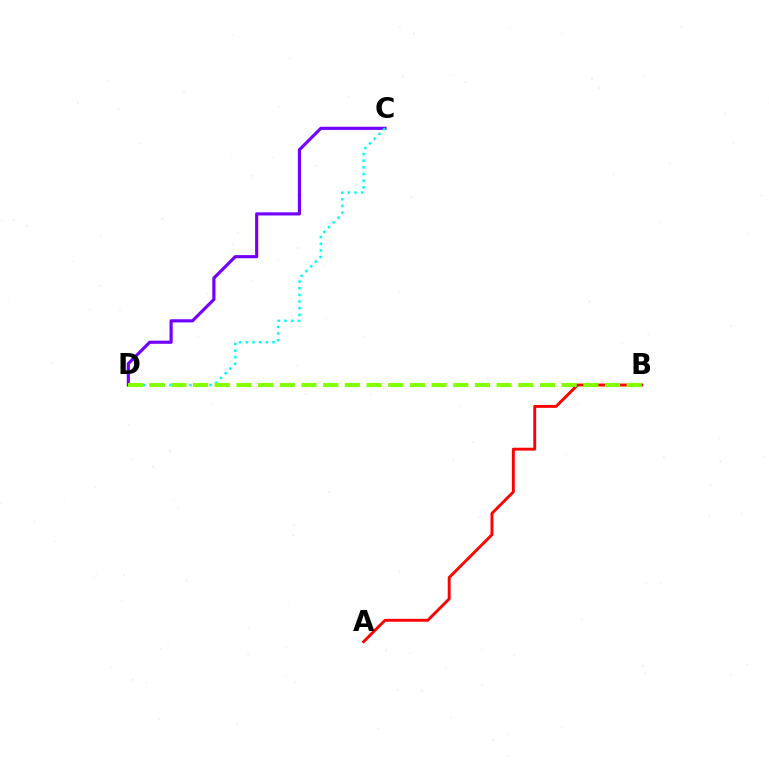{('C', 'D'): [{'color': '#7200ff', 'line_style': 'solid', 'thickness': 2.26}, {'color': '#00fff6', 'line_style': 'dotted', 'thickness': 1.81}], ('A', 'B'): [{'color': '#ff0000', 'line_style': 'solid', 'thickness': 2.09}], ('B', 'D'): [{'color': '#84ff00', 'line_style': 'dashed', 'thickness': 2.95}]}